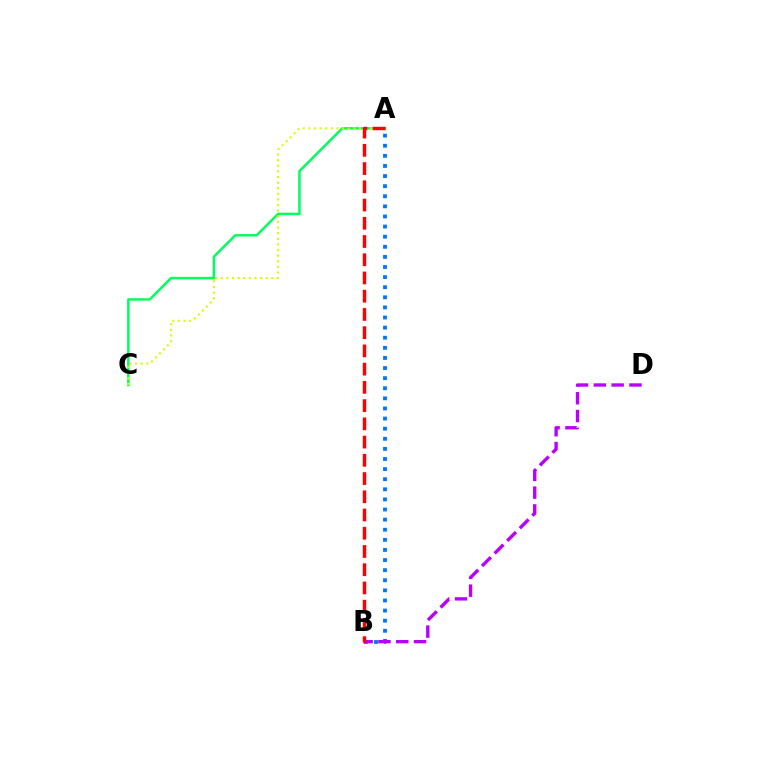{('A', 'C'): [{'color': '#00ff5c', 'line_style': 'solid', 'thickness': 1.78}, {'color': '#d1ff00', 'line_style': 'dotted', 'thickness': 1.53}], ('A', 'B'): [{'color': '#0074ff', 'line_style': 'dotted', 'thickness': 2.75}, {'color': '#ff0000', 'line_style': 'dashed', 'thickness': 2.48}], ('B', 'D'): [{'color': '#b900ff', 'line_style': 'dashed', 'thickness': 2.42}]}